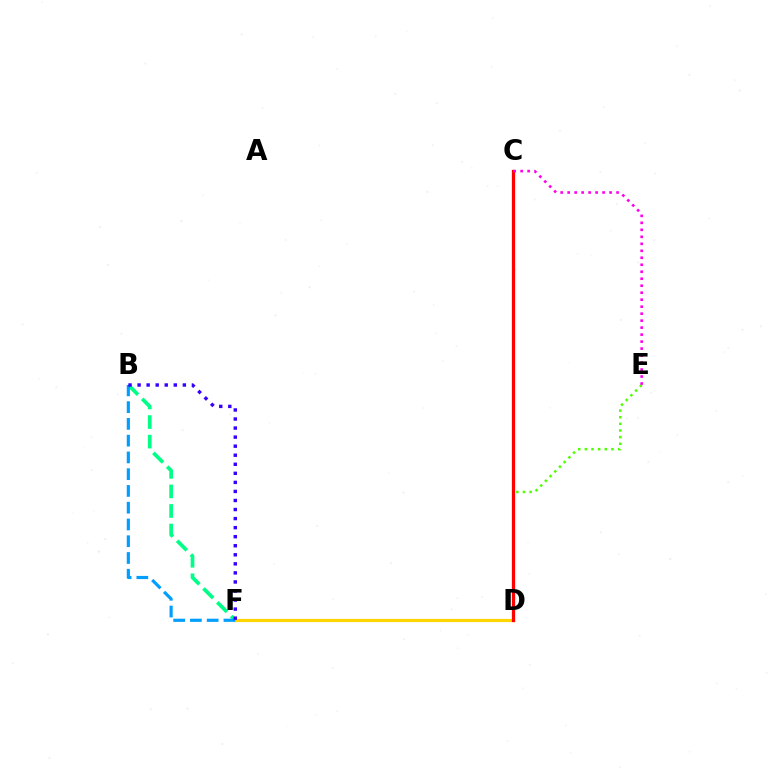{('D', 'F'): [{'color': '#ffd500', 'line_style': 'solid', 'thickness': 2.29}], ('D', 'E'): [{'color': '#4fff00', 'line_style': 'dotted', 'thickness': 1.8}], ('C', 'D'): [{'color': '#ff0000', 'line_style': 'solid', 'thickness': 2.34}], ('C', 'E'): [{'color': '#ff00ed', 'line_style': 'dotted', 'thickness': 1.9}], ('B', 'F'): [{'color': '#00ff86', 'line_style': 'dashed', 'thickness': 2.66}, {'color': '#009eff', 'line_style': 'dashed', 'thickness': 2.28}, {'color': '#3700ff', 'line_style': 'dotted', 'thickness': 2.46}]}